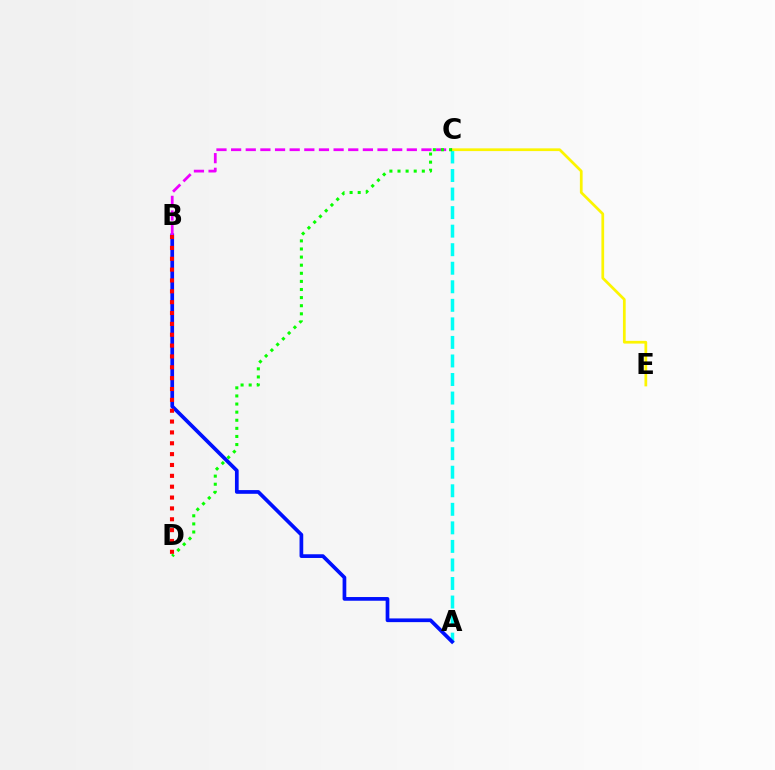{('A', 'C'): [{'color': '#00fff6', 'line_style': 'dashed', 'thickness': 2.52}], ('C', 'E'): [{'color': '#fcf500', 'line_style': 'solid', 'thickness': 1.97}], ('A', 'B'): [{'color': '#0010ff', 'line_style': 'solid', 'thickness': 2.67}], ('B', 'C'): [{'color': '#ee00ff', 'line_style': 'dashed', 'thickness': 1.99}], ('B', 'D'): [{'color': '#ff0000', 'line_style': 'dotted', 'thickness': 2.95}], ('C', 'D'): [{'color': '#08ff00', 'line_style': 'dotted', 'thickness': 2.2}]}